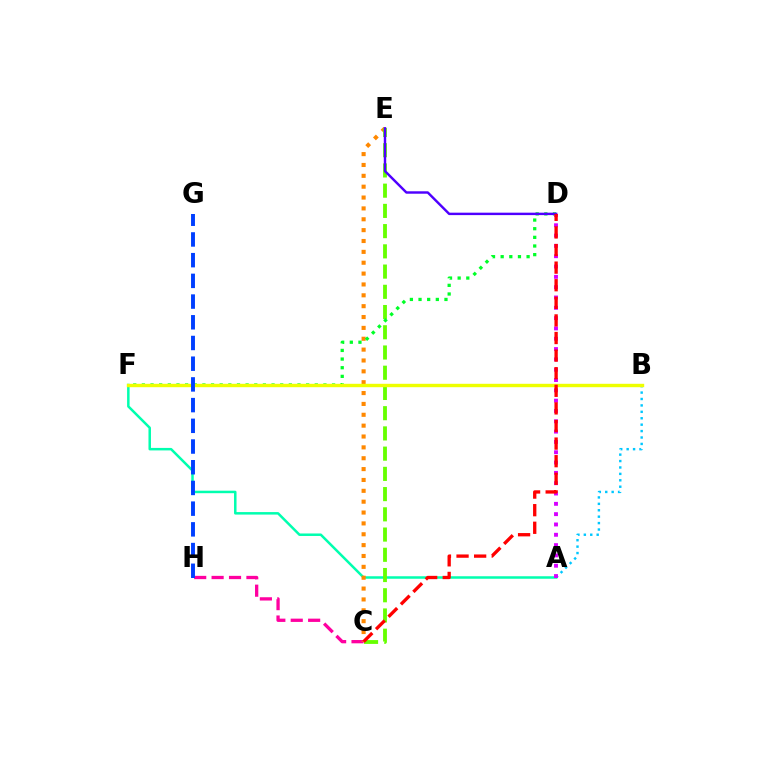{('A', 'B'): [{'color': '#00c7ff', 'line_style': 'dotted', 'thickness': 1.74}], ('C', 'H'): [{'color': '#ff00a0', 'line_style': 'dashed', 'thickness': 2.37}], ('A', 'F'): [{'color': '#00ffaf', 'line_style': 'solid', 'thickness': 1.8}], ('C', 'E'): [{'color': '#ff8800', 'line_style': 'dotted', 'thickness': 2.95}, {'color': '#66ff00', 'line_style': 'dashed', 'thickness': 2.75}], ('D', 'F'): [{'color': '#00ff27', 'line_style': 'dotted', 'thickness': 2.35}], ('A', 'D'): [{'color': '#d600ff', 'line_style': 'dotted', 'thickness': 2.8}], ('D', 'E'): [{'color': '#4f00ff', 'line_style': 'solid', 'thickness': 1.75}], ('B', 'F'): [{'color': '#eeff00', 'line_style': 'solid', 'thickness': 2.45}], ('G', 'H'): [{'color': '#003fff', 'line_style': 'dashed', 'thickness': 2.81}], ('C', 'D'): [{'color': '#ff0000', 'line_style': 'dashed', 'thickness': 2.39}]}